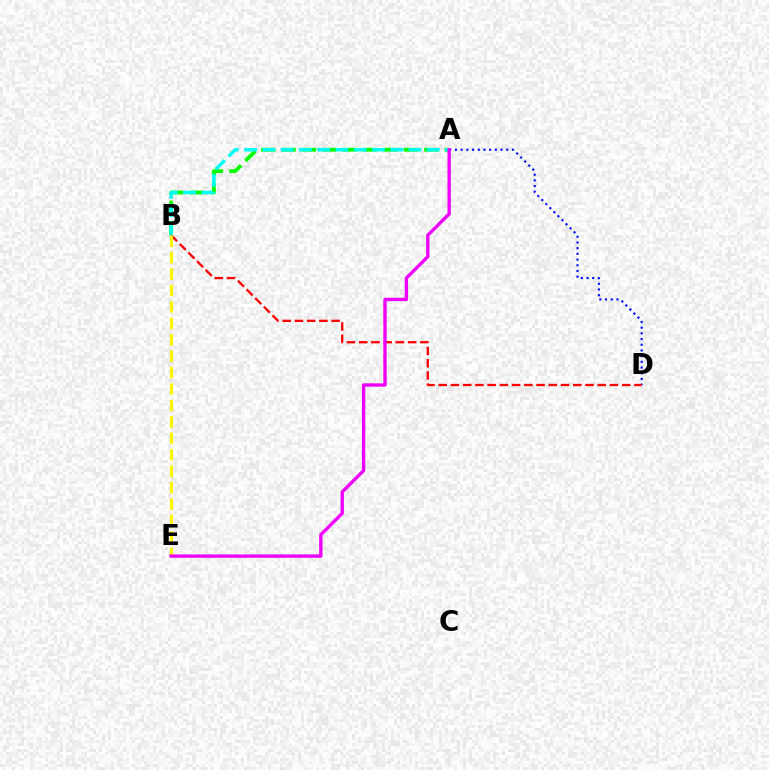{('A', 'B'): [{'color': '#08ff00', 'line_style': 'dashed', 'thickness': 2.77}, {'color': '#00fff6', 'line_style': 'dashed', 'thickness': 2.48}], ('A', 'D'): [{'color': '#0010ff', 'line_style': 'dotted', 'thickness': 1.55}], ('B', 'D'): [{'color': '#ff0000', 'line_style': 'dashed', 'thickness': 1.66}], ('B', 'E'): [{'color': '#fcf500', 'line_style': 'dashed', 'thickness': 2.23}], ('A', 'E'): [{'color': '#ee00ff', 'line_style': 'solid', 'thickness': 2.41}]}